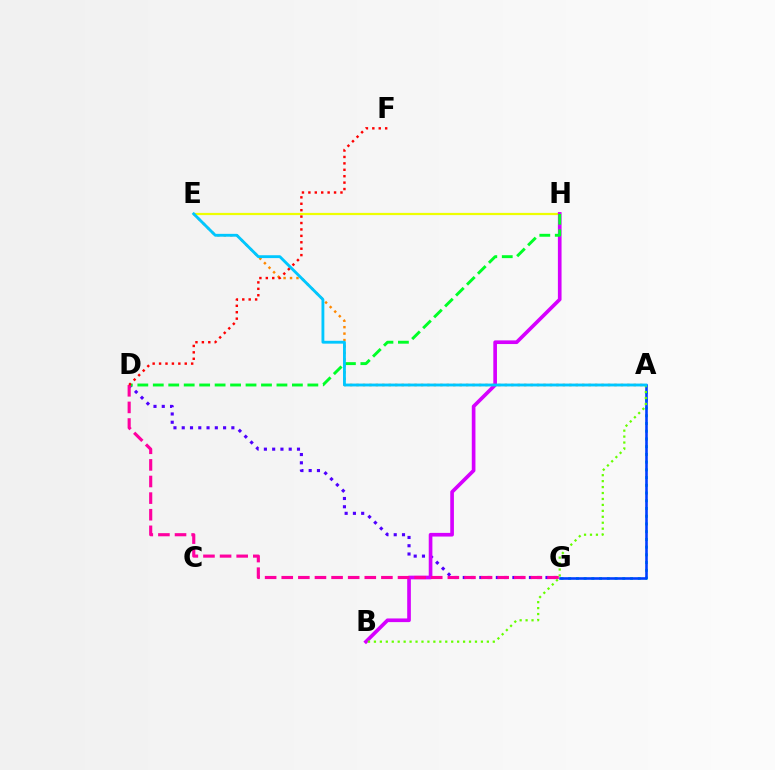{('E', 'H'): [{'color': '#eeff00', 'line_style': 'solid', 'thickness': 1.6}], ('D', 'G'): [{'color': '#4f00ff', 'line_style': 'dotted', 'thickness': 2.25}, {'color': '#ff00a0', 'line_style': 'dashed', 'thickness': 2.26}], ('A', 'G'): [{'color': '#00ffaf', 'line_style': 'dotted', 'thickness': 2.1}, {'color': '#003fff', 'line_style': 'solid', 'thickness': 1.88}], ('B', 'H'): [{'color': '#d600ff', 'line_style': 'solid', 'thickness': 2.64}], ('A', 'E'): [{'color': '#ff8800', 'line_style': 'dotted', 'thickness': 1.75}, {'color': '#00c7ff', 'line_style': 'solid', 'thickness': 2.05}], ('D', 'H'): [{'color': '#00ff27', 'line_style': 'dashed', 'thickness': 2.1}], ('A', 'B'): [{'color': '#66ff00', 'line_style': 'dotted', 'thickness': 1.61}], ('D', 'F'): [{'color': '#ff0000', 'line_style': 'dotted', 'thickness': 1.74}]}